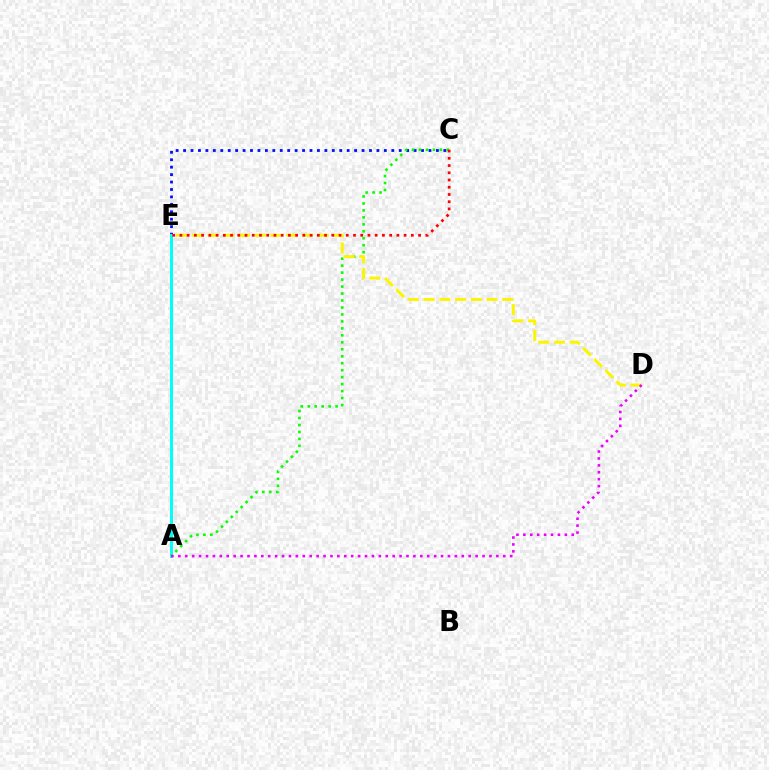{('C', 'E'): [{'color': '#0010ff', 'line_style': 'dotted', 'thickness': 2.02}, {'color': '#ff0000', 'line_style': 'dotted', 'thickness': 1.96}], ('A', 'E'): [{'color': '#00fff6', 'line_style': 'solid', 'thickness': 2.17}], ('A', 'C'): [{'color': '#08ff00', 'line_style': 'dotted', 'thickness': 1.89}], ('D', 'E'): [{'color': '#fcf500', 'line_style': 'dashed', 'thickness': 2.14}], ('A', 'D'): [{'color': '#ee00ff', 'line_style': 'dotted', 'thickness': 1.88}]}